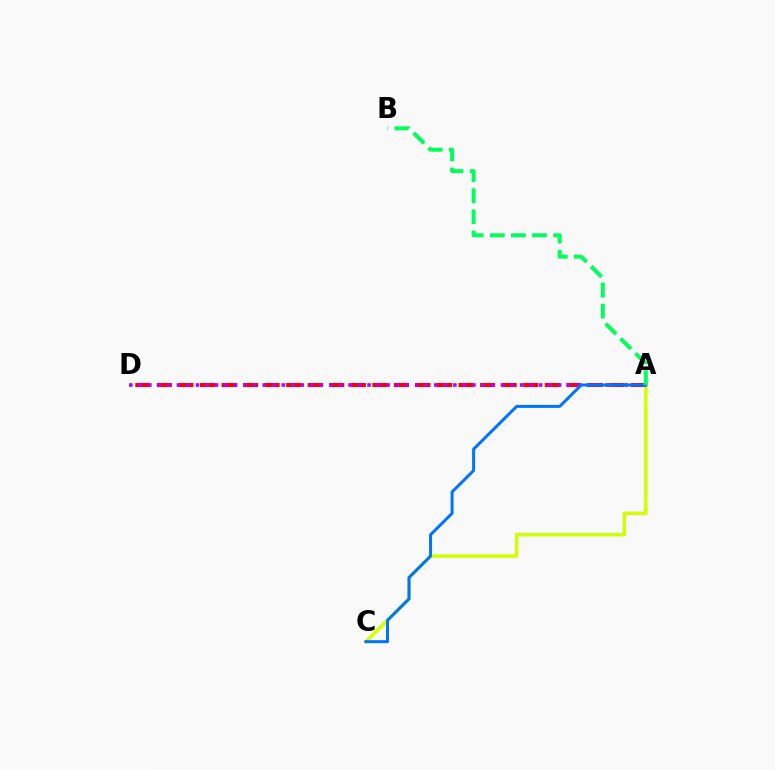{('A', 'D'): [{'color': '#ff0000', 'line_style': 'dashed', 'thickness': 2.93}, {'color': '#b900ff', 'line_style': 'dotted', 'thickness': 2.59}], ('A', 'C'): [{'color': '#d1ff00', 'line_style': 'solid', 'thickness': 2.51}, {'color': '#0074ff', 'line_style': 'solid', 'thickness': 2.16}], ('A', 'B'): [{'color': '#00ff5c', 'line_style': 'dashed', 'thickness': 2.87}]}